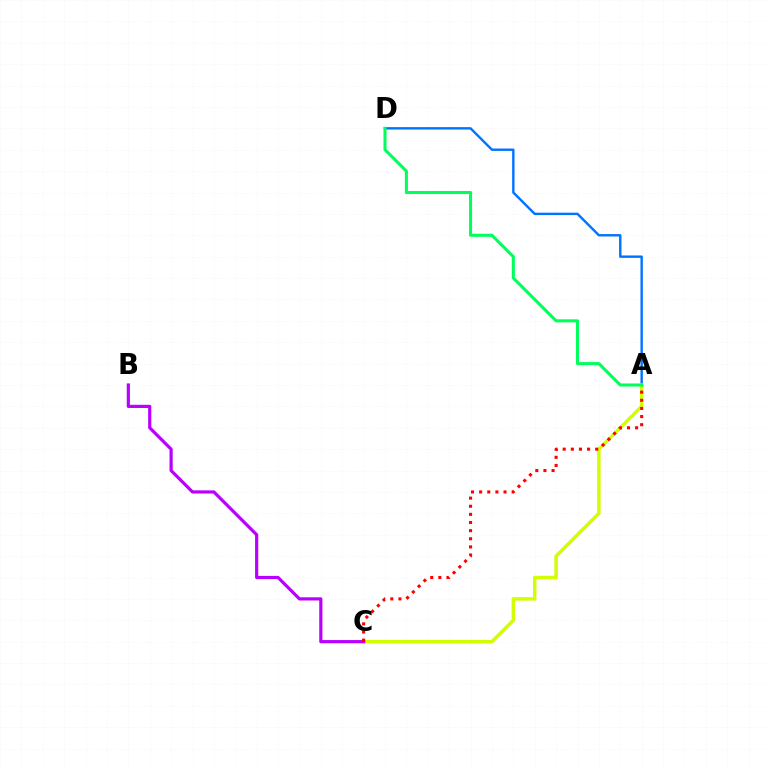{('A', 'D'): [{'color': '#0074ff', 'line_style': 'solid', 'thickness': 1.73}, {'color': '#00ff5c', 'line_style': 'solid', 'thickness': 2.2}], ('A', 'C'): [{'color': '#d1ff00', 'line_style': 'solid', 'thickness': 2.5}, {'color': '#ff0000', 'line_style': 'dotted', 'thickness': 2.21}], ('B', 'C'): [{'color': '#b900ff', 'line_style': 'solid', 'thickness': 2.29}]}